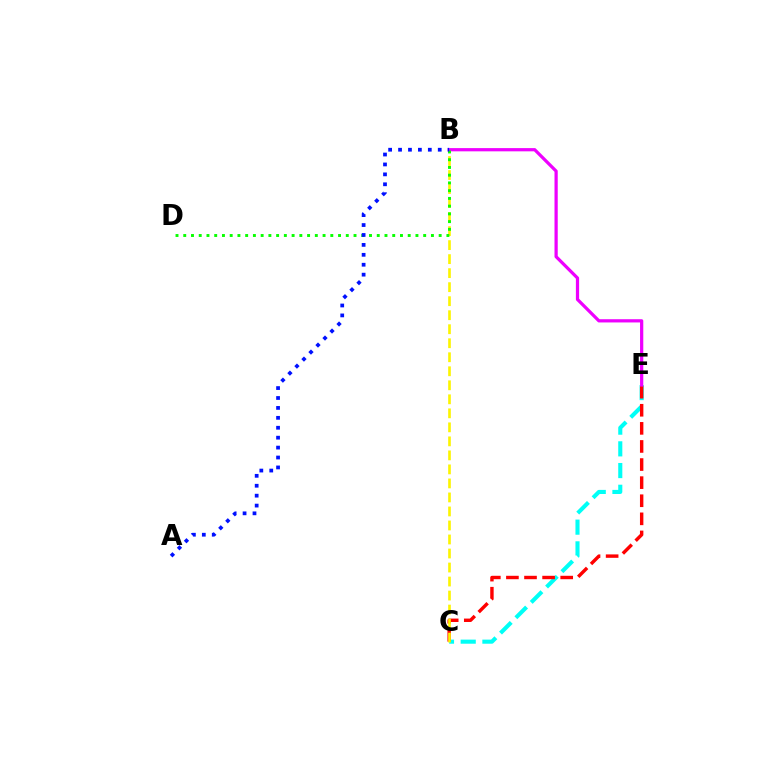{('C', 'E'): [{'color': '#00fff6', 'line_style': 'dashed', 'thickness': 2.95}, {'color': '#ff0000', 'line_style': 'dashed', 'thickness': 2.46}], ('B', 'C'): [{'color': '#fcf500', 'line_style': 'dashed', 'thickness': 1.9}], ('B', 'E'): [{'color': '#ee00ff', 'line_style': 'solid', 'thickness': 2.32}], ('B', 'D'): [{'color': '#08ff00', 'line_style': 'dotted', 'thickness': 2.1}], ('A', 'B'): [{'color': '#0010ff', 'line_style': 'dotted', 'thickness': 2.7}]}